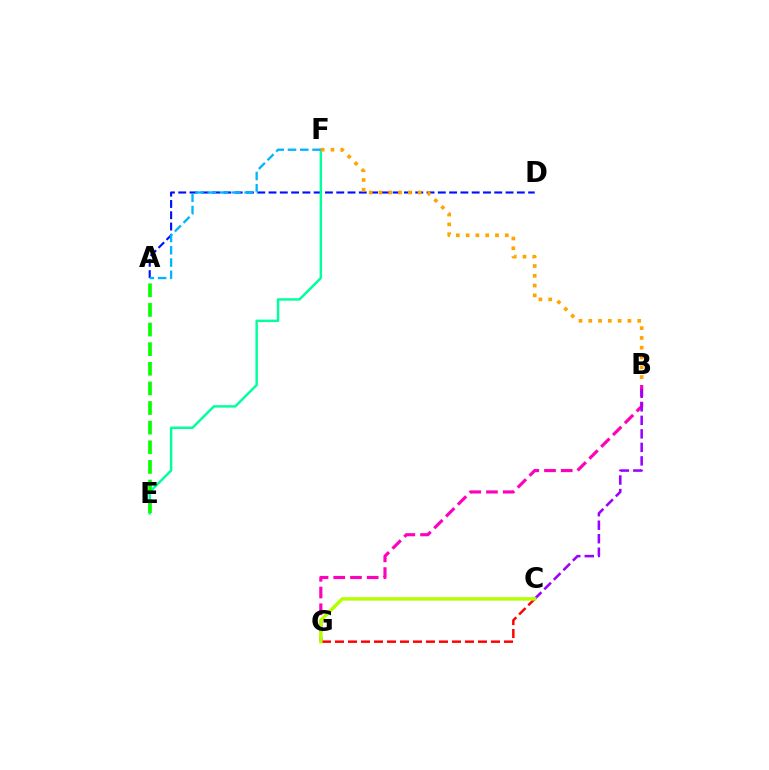{('A', 'D'): [{'color': '#0010ff', 'line_style': 'dashed', 'thickness': 1.53}], ('B', 'G'): [{'color': '#ff00bd', 'line_style': 'dashed', 'thickness': 2.27}], ('E', 'F'): [{'color': '#00ff9d', 'line_style': 'solid', 'thickness': 1.76}], ('B', 'C'): [{'color': '#9b00ff', 'line_style': 'dashed', 'thickness': 1.84}], ('C', 'G'): [{'color': '#ff0000', 'line_style': 'dashed', 'thickness': 1.77}, {'color': '#b3ff00', 'line_style': 'solid', 'thickness': 2.47}], ('A', 'E'): [{'color': '#08ff00', 'line_style': 'dashed', 'thickness': 2.67}], ('A', 'F'): [{'color': '#00b5ff', 'line_style': 'dashed', 'thickness': 1.67}], ('B', 'F'): [{'color': '#ffa500', 'line_style': 'dotted', 'thickness': 2.66}]}